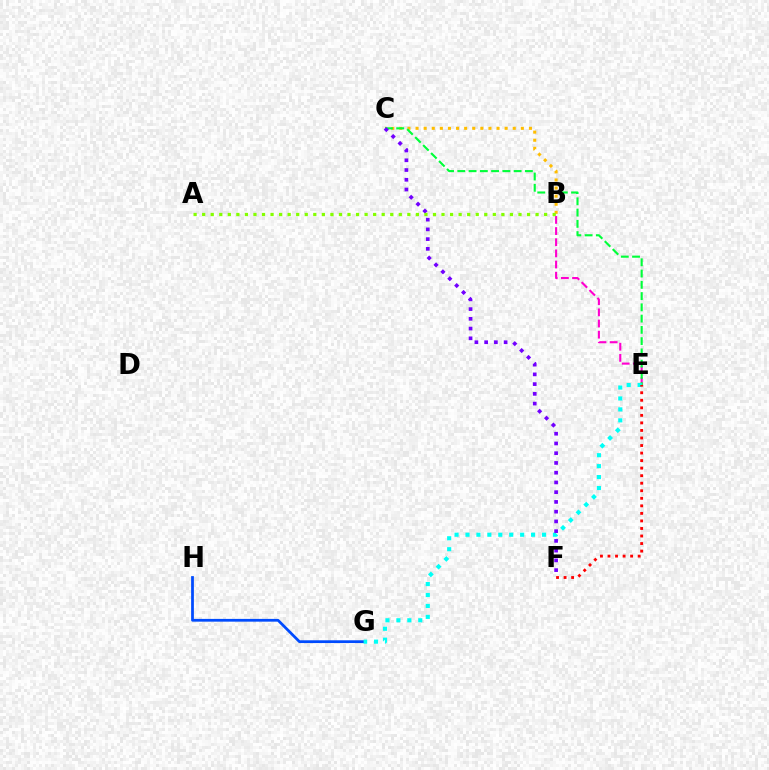{('B', 'C'): [{'color': '#ffbd00', 'line_style': 'dotted', 'thickness': 2.2}], ('G', 'H'): [{'color': '#004bff', 'line_style': 'solid', 'thickness': 1.99}], ('B', 'E'): [{'color': '#ff00cf', 'line_style': 'dashed', 'thickness': 1.52}], ('C', 'E'): [{'color': '#00ff39', 'line_style': 'dashed', 'thickness': 1.53}], ('E', 'G'): [{'color': '#00fff6', 'line_style': 'dotted', 'thickness': 2.97}], ('C', 'F'): [{'color': '#7200ff', 'line_style': 'dotted', 'thickness': 2.65}], ('E', 'F'): [{'color': '#ff0000', 'line_style': 'dotted', 'thickness': 2.05}], ('A', 'B'): [{'color': '#84ff00', 'line_style': 'dotted', 'thickness': 2.32}]}